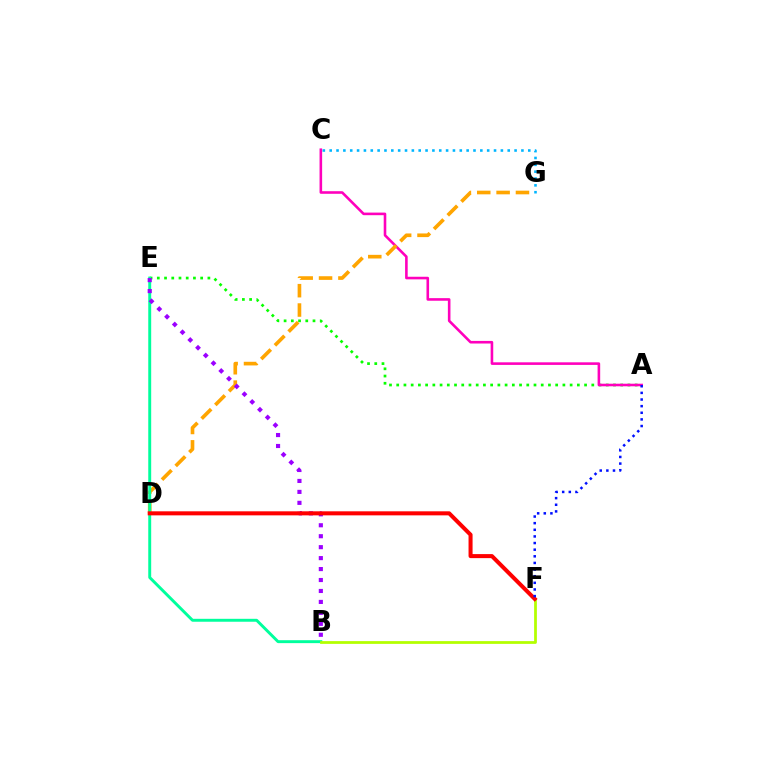{('A', 'E'): [{'color': '#08ff00', 'line_style': 'dotted', 'thickness': 1.96}], ('C', 'G'): [{'color': '#00b5ff', 'line_style': 'dotted', 'thickness': 1.86}], ('A', 'C'): [{'color': '#ff00bd', 'line_style': 'solid', 'thickness': 1.87}], ('D', 'G'): [{'color': '#ffa500', 'line_style': 'dashed', 'thickness': 2.63}], ('B', 'E'): [{'color': '#00ff9d', 'line_style': 'solid', 'thickness': 2.11}, {'color': '#9b00ff', 'line_style': 'dotted', 'thickness': 2.98}], ('B', 'F'): [{'color': '#b3ff00', 'line_style': 'solid', 'thickness': 1.98}], ('D', 'F'): [{'color': '#ff0000', 'line_style': 'solid', 'thickness': 2.9}], ('A', 'F'): [{'color': '#0010ff', 'line_style': 'dotted', 'thickness': 1.8}]}